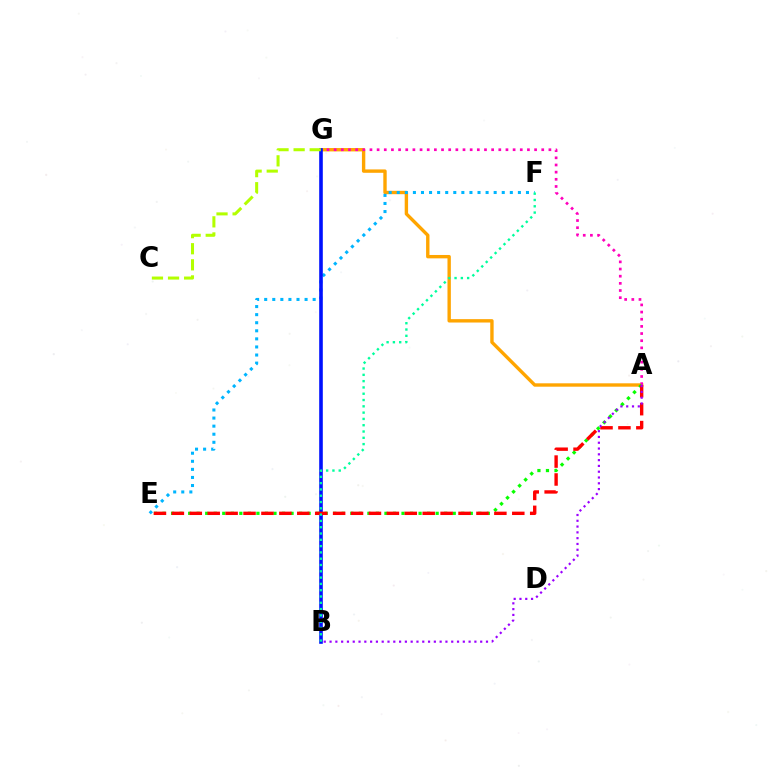{('A', 'G'): [{'color': '#ffa500', 'line_style': 'solid', 'thickness': 2.43}, {'color': '#ff00bd', 'line_style': 'dotted', 'thickness': 1.94}], ('E', 'F'): [{'color': '#00b5ff', 'line_style': 'dotted', 'thickness': 2.19}], ('B', 'G'): [{'color': '#0010ff', 'line_style': 'solid', 'thickness': 2.59}], ('C', 'G'): [{'color': '#b3ff00', 'line_style': 'dashed', 'thickness': 2.19}], ('A', 'E'): [{'color': '#08ff00', 'line_style': 'dotted', 'thickness': 2.32}, {'color': '#ff0000', 'line_style': 'dashed', 'thickness': 2.43}], ('A', 'B'): [{'color': '#9b00ff', 'line_style': 'dotted', 'thickness': 1.57}], ('B', 'F'): [{'color': '#00ff9d', 'line_style': 'dotted', 'thickness': 1.71}]}